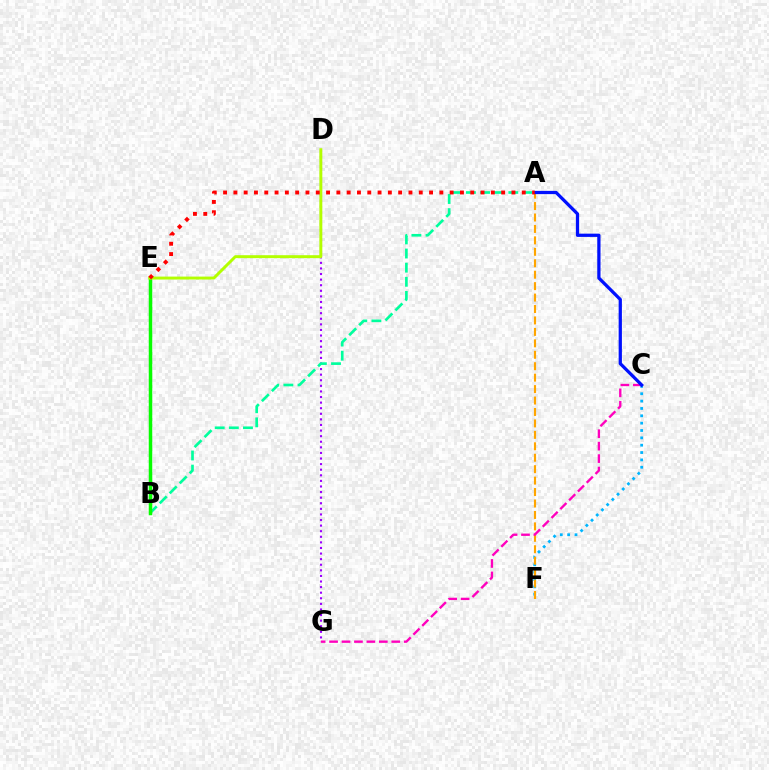{('C', 'F'): [{'color': '#00b5ff', 'line_style': 'dotted', 'thickness': 2.0}], ('D', 'G'): [{'color': '#9b00ff', 'line_style': 'dotted', 'thickness': 1.52}], ('A', 'B'): [{'color': '#00ff9d', 'line_style': 'dashed', 'thickness': 1.92}], ('A', 'F'): [{'color': '#ffa500', 'line_style': 'dashed', 'thickness': 1.55}], ('B', 'E'): [{'color': '#08ff00', 'line_style': 'solid', 'thickness': 2.52}], ('C', 'G'): [{'color': '#ff00bd', 'line_style': 'dashed', 'thickness': 1.69}], ('A', 'C'): [{'color': '#0010ff', 'line_style': 'solid', 'thickness': 2.34}], ('D', 'E'): [{'color': '#b3ff00', 'line_style': 'solid', 'thickness': 2.12}], ('A', 'E'): [{'color': '#ff0000', 'line_style': 'dotted', 'thickness': 2.8}]}